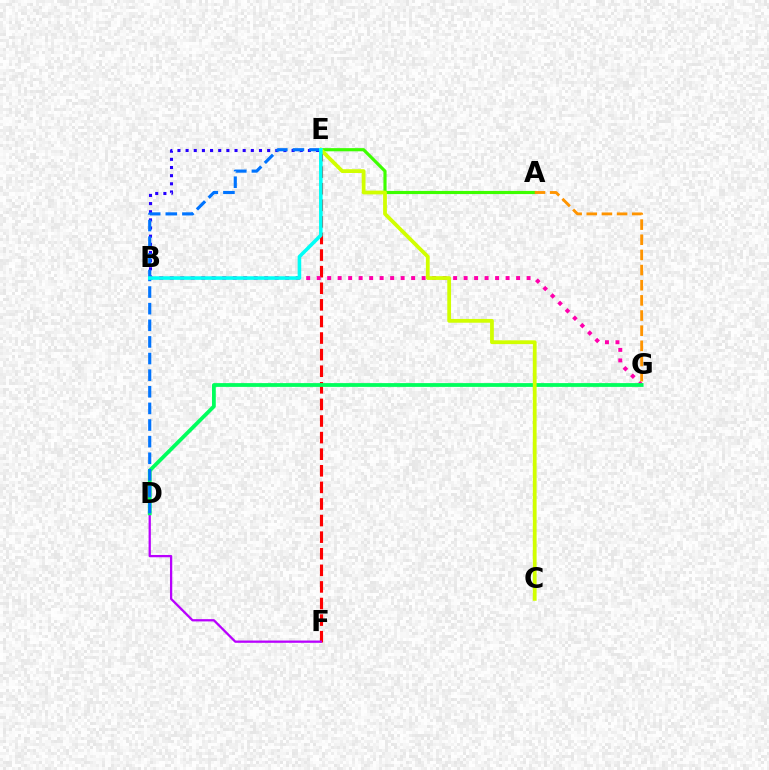{('E', 'F'): [{'color': '#ff0000', 'line_style': 'dashed', 'thickness': 2.25}], ('B', 'E'): [{'color': '#2500ff', 'line_style': 'dotted', 'thickness': 2.22}, {'color': '#00fff6', 'line_style': 'solid', 'thickness': 2.57}], ('B', 'G'): [{'color': '#ff00ac', 'line_style': 'dotted', 'thickness': 2.85}], ('D', 'F'): [{'color': '#b900ff', 'line_style': 'solid', 'thickness': 1.64}], ('D', 'G'): [{'color': '#00ff5c', 'line_style': 'solid', 'thickness': 2.72}], ('A', 'E'): [{'color': '#3dff00', 'line_style': 'solid', 'thickness': 2.27}], ('C', 'E'): [{'color': '#d1ff00', 'line_style': 'solid', 'thickness': 2.72}], ('A', 'G'): [{'color': '#ff9400', 'line_style': 'dashed', 'thickness': 2.06}], ('D', 'E'): [{'color': '#0074ff', 'line_style': 'dashed', 'thickness': 2.26}]}